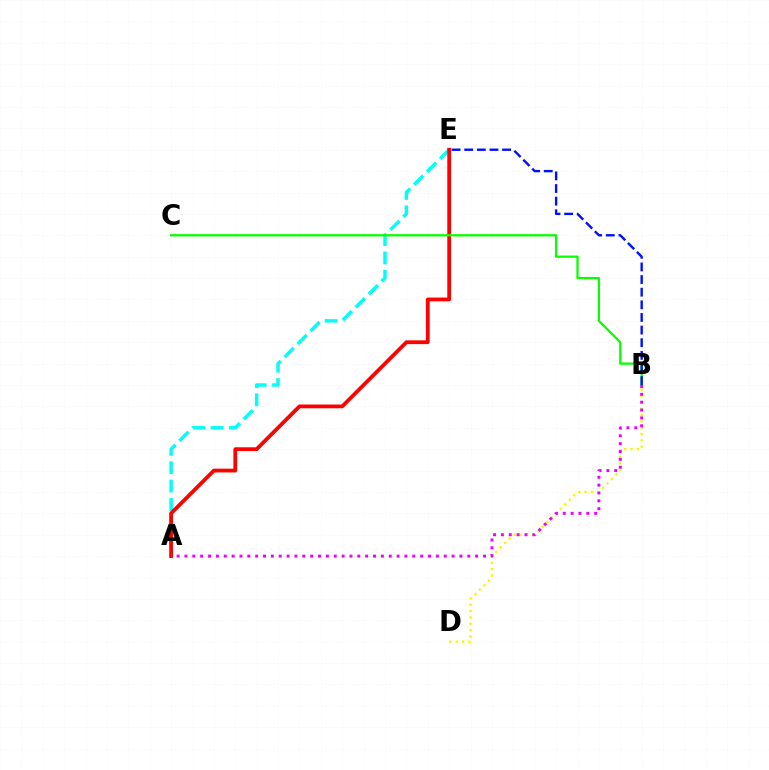{('A', 'E'): [{'color': '#00fff6', 'line_style': 'dashed', 'thickness': 2.49}, {'color': '#ff0000', 'line_style': 'solid', 'thickness': 2.72}], ('B', 'D'): [{'color': '#fcf500', 'line_style': 'dotted', 'thickness': 1.72}], ('B', 'C'): [{'color': '#08ff00', 'line_style': 'solid', 'thickness': 1.63}], ('B', 'E'): [{'color': '#0010ff', 'line_style': 'dashed', 'thickness': 1.72}], ('A', 'B'): [{'color': '#ee00ff', 'line_style': 'dotted', 'thickness': 2.13}]}